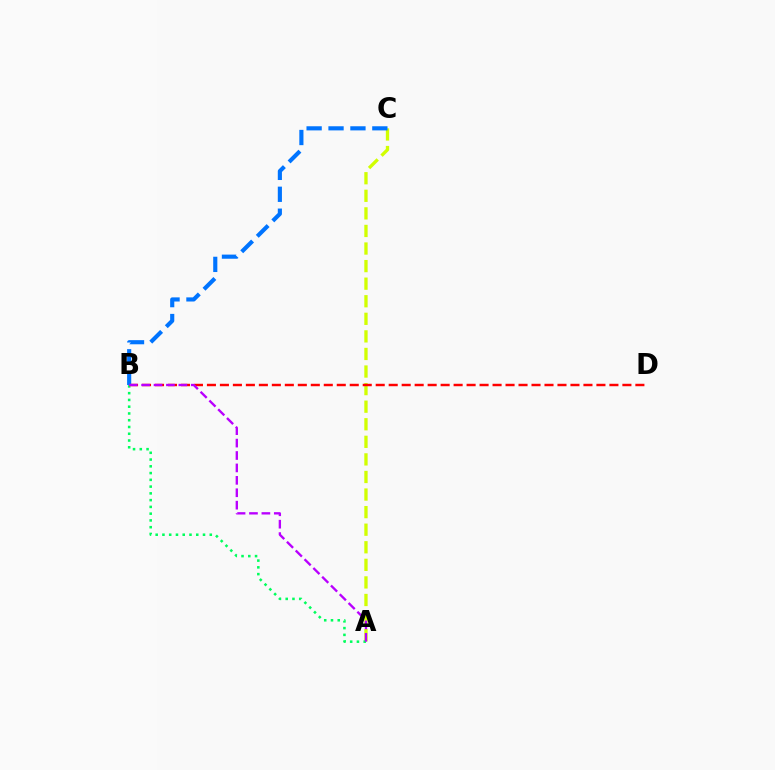{('A', 'C'): [{'color': '#d1ff00', 'line_style': 'dashed', 'thickness': 2.39}], ('A', 'B'): [{'color': '#00ff5c', 'line_style': 'dotted', 'thickness': 1.84}, {'color': '#b900ff', 'line_style': 'dashed', 'thickness': 1.69}], ('B', 'D'): [{'color': '#ff0000', 'line_style': 'dashed', 'thickness': 1.76}], ('B', 'C'): [{'color': '#0074ff', 'line_style': 'dashed', 'thickness': 2.98}]}